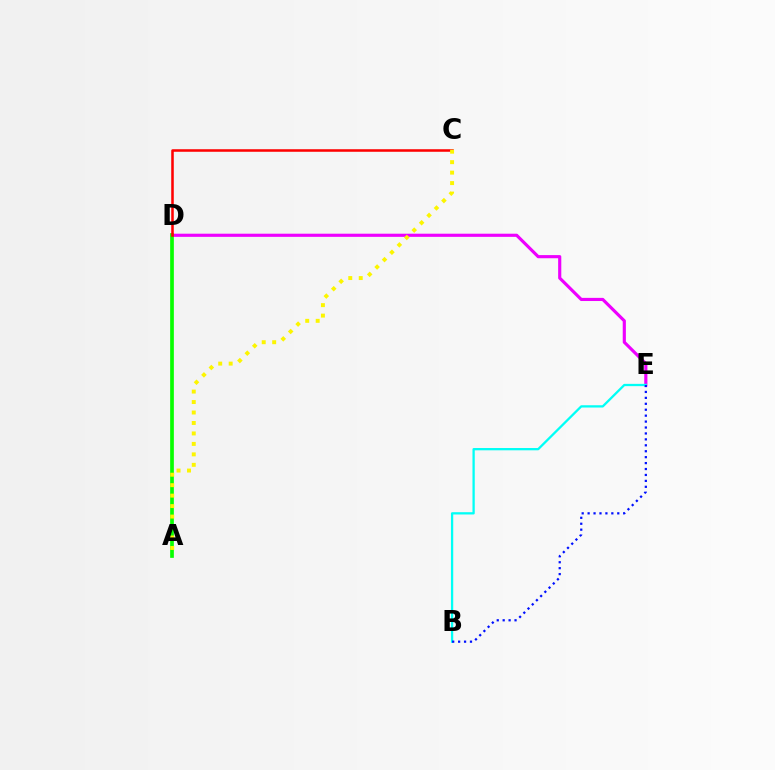{('D', 'E'): [{'color': '#ee00ff', 'line_style': 'solid', 'thickness': 2.27}], ('A', 'D'): [{'color': '#08ff00', 'line_style': 'solid', 'thickness': 2.66}], ('C', 'D'): [{'color': '#ff0000', 'line_style': 'solid', 'thickness': 1.83}], ('B', 'E'): [{'color': '#00fff6', 'line_style': 'solid', 'thickness': 1.64}, {'color': '#0010ff', 'line_style': 'dotted', 'thickness': 1.61}], ('A', 'C'): [{'color': '#fcf500', 'line_style': 'dotted', 'thickness': 2.84}]}